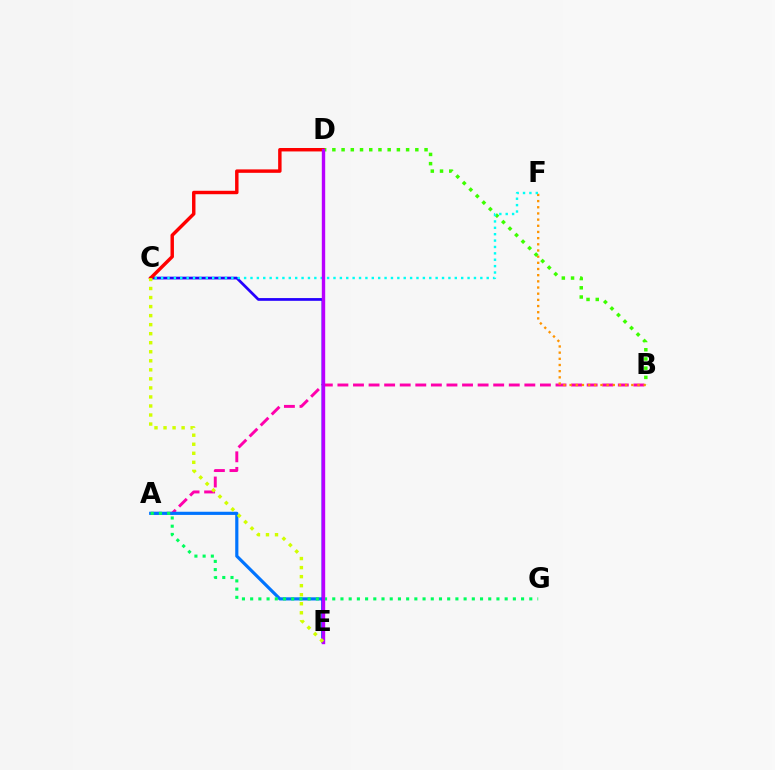{('A', 'B'): [{'color': '#ff00ac', 'line_style': 'dashed', 'thickness': 2.12}], ('B', 'F'): [{'color': '#ff9400', 'line_style': 'dotted', 'thickness': 1.68}], ('A', 'E'): [{'color': '#0074ff', 'line_style': 'solid', 'thickness': 2.28}], ('B', 'D'): [{'color': '#3dff00', 'line_style': 'dotted', 'thickness': 2.5}], ('C', 'E'): [{'color': '#2500ff', 'line_style': 'solid', 'thickness': 1.97}, {'color': '#d1ff00', 'line_style': 'dotted', 'thickness': 2.45}], ('C', 'F'): [{'color': '#00fff6', 'line_style': 'dotted', 'thickness': 1.73}], ('C', 'D'): [{'color': '#ff0000', 'line_style': 'solid', 'thickness': 2.47}], ('A', 'G'): [{'color': '#00ff5c', 'line_style': 'dotted', 'thickness': 2.23}], ('D', 'E'): [{'color': '#b900ff', 'line_style': 'solid', 'thickness': 2.43}]}